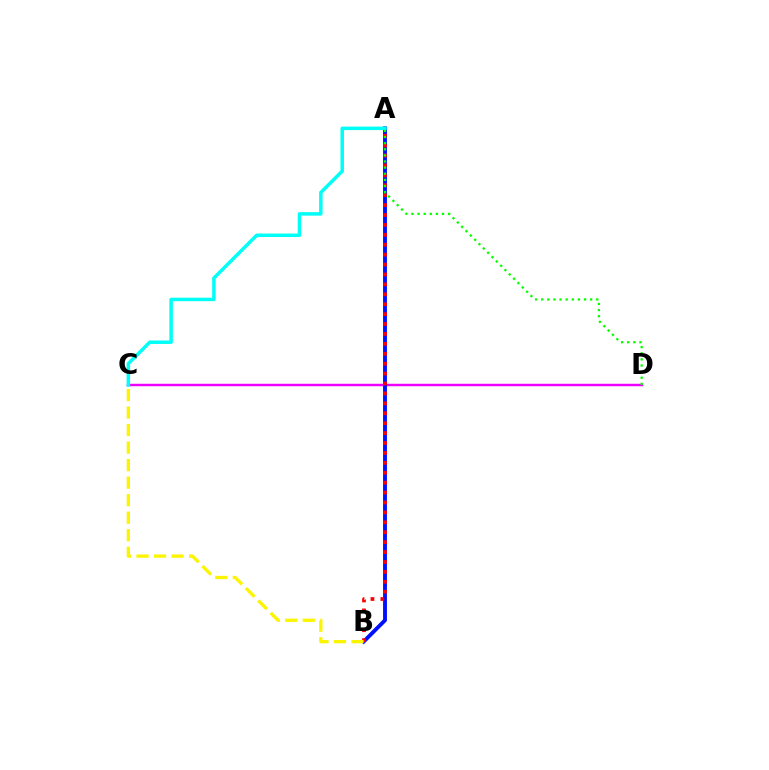{('C', 'D'): [{'color': '#ee00ff', 'line_style': 'solid', 'thickness': 1.78}], ('A', 'B'): [{'color': '#0010ff', 'line_style': 'solid', 'thickness': 2.79}, {'color': '#ff0000', 'line_style': 'dotted', 'thickness': 2.69}], ('A', 'C'): [{'color': '#00fff6', 'line_style': 'solid', 'thickness': 2.5}], ('A', 'D'): [{'color': '#08ff00', 'line_style': 'dotted', 'thickness': 1.66}], ('B', 'C'): [{'color': '#fcf500', 'line_style': 'dashed', 'thickness': 2.38}]}